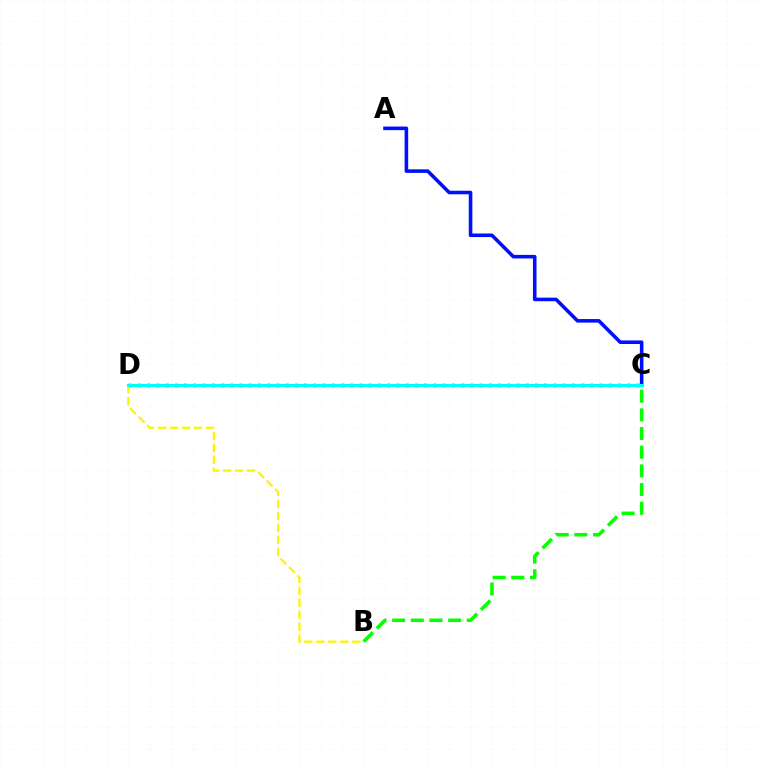{('C', 'D'): [{'color': '#ee00ff', 'line_style': 'solid', 'thickness': 1.93}, {'color': '#ff0000', 'line_style': 'dotted', 'thickness': 2.51}, {'color': '#00fff6', 'line_style': 'solid', 'thickness': 2.15}], ('A', 'C'): [{'color': '#0010ff', 'line_style': 'solid', 'thickness': 2.57}], ('B', 'D'): [{'color': '#fcf500', 'line_style': 'dashed', 'thickness': 1.63}], ('B', 'C'): [{'color': '#08ff00', 'line_style': 'dashed', 'thickness': 2.54}]}